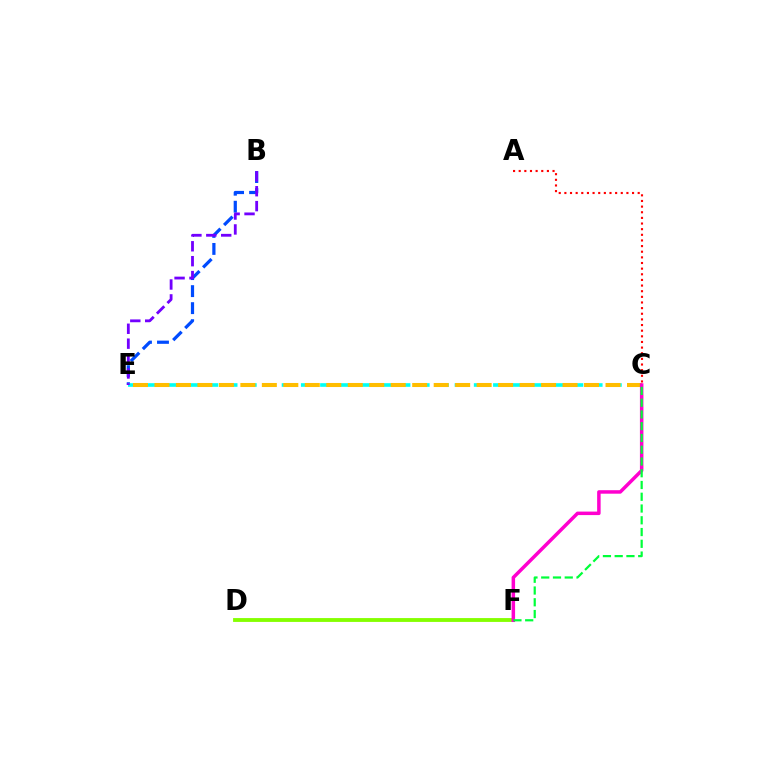{('A', 'C'): [{'color': '#ff0000', 'line_style': 'dotted', 'thickness': 1.53}], ('B', 'E'): [{'color': '#004bff', 'line_style': 'dashed', 'thickness': 2.31}, {'color': '#7200ff', 'line_style': 'dashed', 'thickness': 2.02}], ('C', 'E'): [{'color': '#00fff6', 'line_style': 'dashed', 'thickness': 2.61}, {'color': '#ffbd00', 'line_style': 'dashed', 'thickness': 2.92}], ('D', 'F'): [{'color': '#84ff00', 'line_style': 'solid', 'thickness': 2.77}], ('C', 'F'): [{'color': '#ff00cf', 'line_style': 'solid', 'thickness': 2.52}, {'color': '#00ff39', 'line_style': 'dashed', 'thickness': 1.6}]}